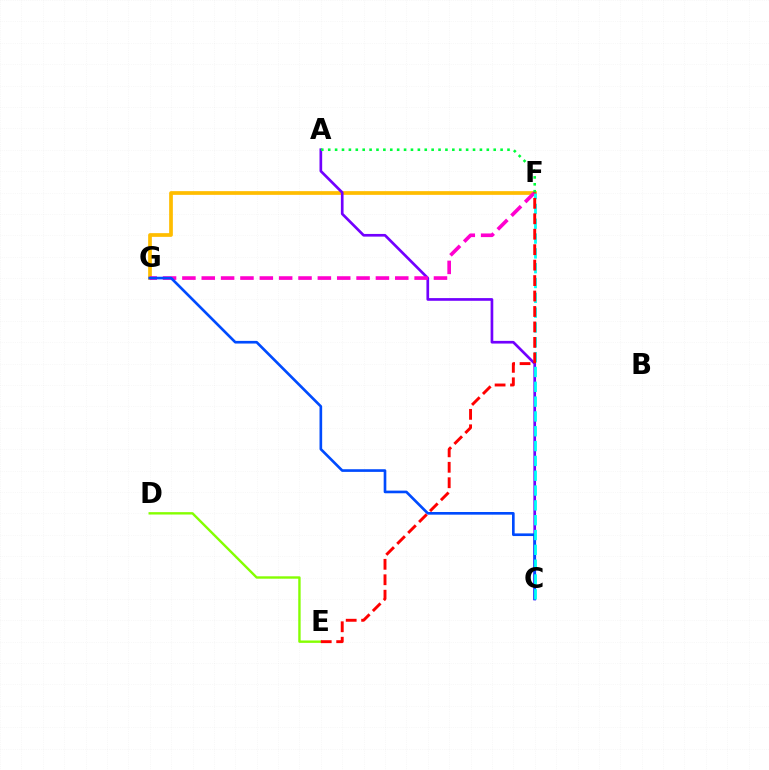{('F', 'G'): [{'color': '#ffbd00', 'line_style': 'solid', 'thickness': 2.67}, {'color': '#ff00cf', 'line_style': 'dashed', 'thickness': 2.63}], ('A', 'C'): [{'color': '#7200ff', 'line_style': 'solid', 'thickness': 1.93}], ('D', 'E'): [{'color': '#84ff00', 'line_style': 'solid', 'thickness': 1.72}], ('C', 'G'): [{'color': '#004bff', 'line_style': 'solid', 'thickness': 1.91}], ('C', 'F'): [{'color': '#00fff6', 'line_style': 'dashed', 'thickness': 2.01}], ('A', 'F'): [{'color': '#00ff39', 'line_style': 'dotted', 'thickness': 1.87}], ('E', 'F'): [{'color': '#ff0000', 'line_style': 'dashed', 'thickness': 2.1}]}